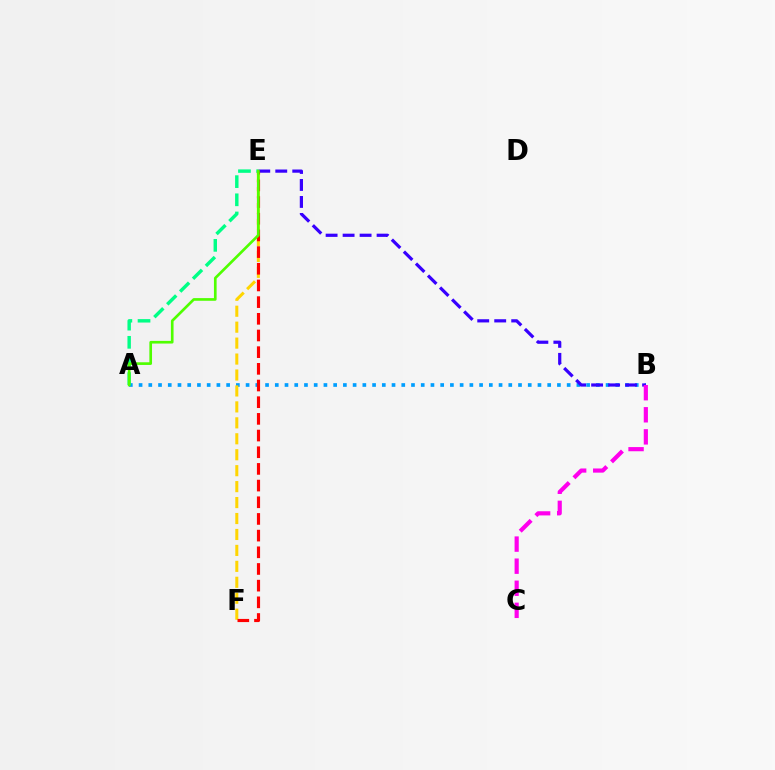{('A', 'B'): [{'color': '#009eff', 'line_style': 'dotted', 'thickness': 2.64}], ('E', 'F'): [{'color': '#ffd500', 'line_style': 'dashed', 'thickness': 2.17}, {'color': '#ff0000', 'line_style': 'dashed', 'thickness': 2.27}], ('B', 'E'): [{'color': '#3700ff', 'line_style': 'dashed', 'thickness': 2.31}], ('B', 'C'): [{'color': '#ff00ed', 'line_style': 'dashed', 'thickness': 3.0}], ('A', 'E'): [{'color': '#00ff86', 'line_style': 'dashed', 'thickness': 2.47}, {'color': '#4fff00', 'line_style': 'solid', 'thickness': 1.92}]}